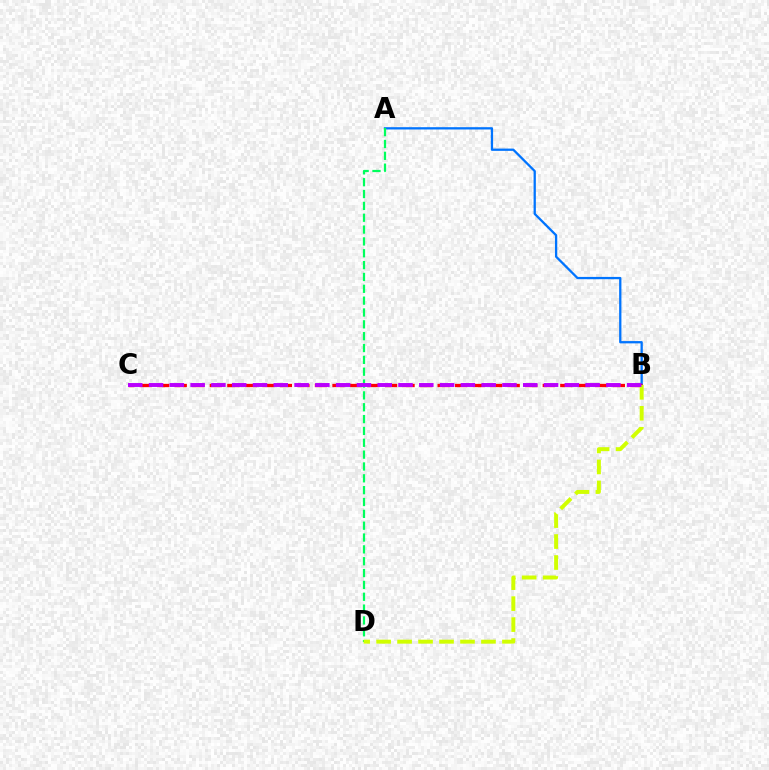{('A', 'B'): [{'color': '#0074ff', 'line_style': 'solid', 'thickness': 1.64}], ('B', 'C'): [{'color': '#ff0000', 'line_style': 'dashed', 'thickness': 2.38}, {'color': '#b900ff', 'line_style': 'dashed', 'thickness': 2.82}], ('A', 'D'): [{'color': '#00ff5c', 'line_style': 'dashed', 'thickness': 1.61}], ('B', 'D'): [{'color': '#d1ff00', 'line_style': 'dashed', 'thickness': 2.85}]}